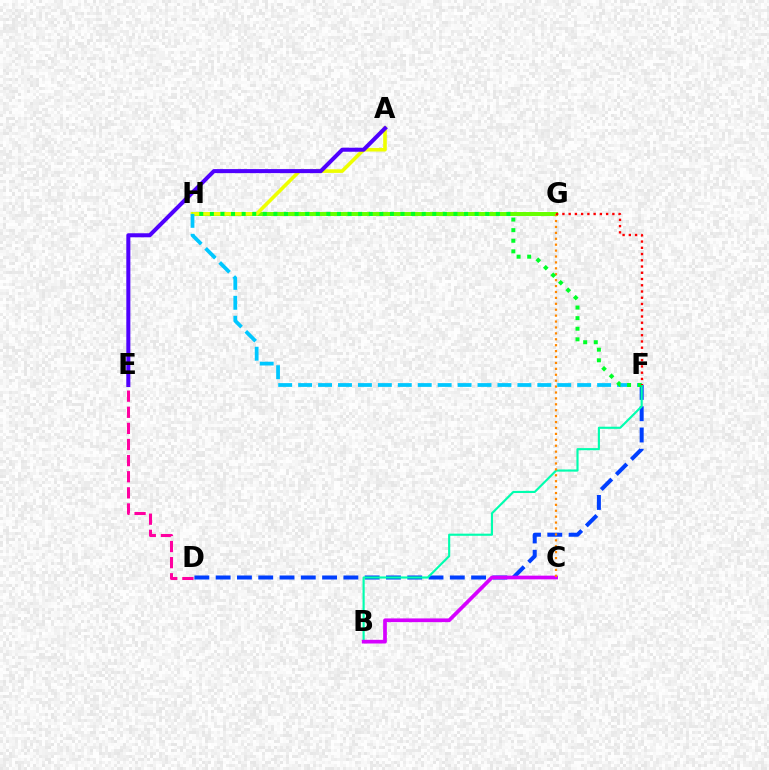{('D', 'F'): [{'color': '#003fff', 'line_style': 'dashed', 'thickness': 2.89}], ('B', 'F'): [{'color': '#00ffaf', 'line_style': 'solid', 'thickness': 1.54}], ('G', 'H'): [{'color': '#66ff00', 'line_style': 'solid', 'thickness': 2.86}], ('A', 'H'): [{'color': '#eeff00', 'line_style': 'solid', 'thickness': 2.59}], ('B', 'C'): [{'color': '#d600ff', 'line_style': 'solid', 'thickness': 2.67}], ('A', 'E'): [{'color': '#4f00ff', 'line_style': 'solid', 'thickness': 2.9}], ('C', 'G'): [{'color': '#ff8800', 'line_style': 'dotted', 'thickness': 1.61}], ('F', 'H'): [{'color': '#00c7ff', 'line_style': 'dashed', 'thickness': 2.71}, {'color': '#00ff27', 'line_style': 'dotted', 'thickness': 2.88}], ('D', 'E'): [{'color': '#ff00a0', 'line_style': 'dashed', 'thickness': 2.19}], ('F', 'G'): [{'color': '#ff0000', 'line_style': 'dotted', 'thickness': 1.7}]}